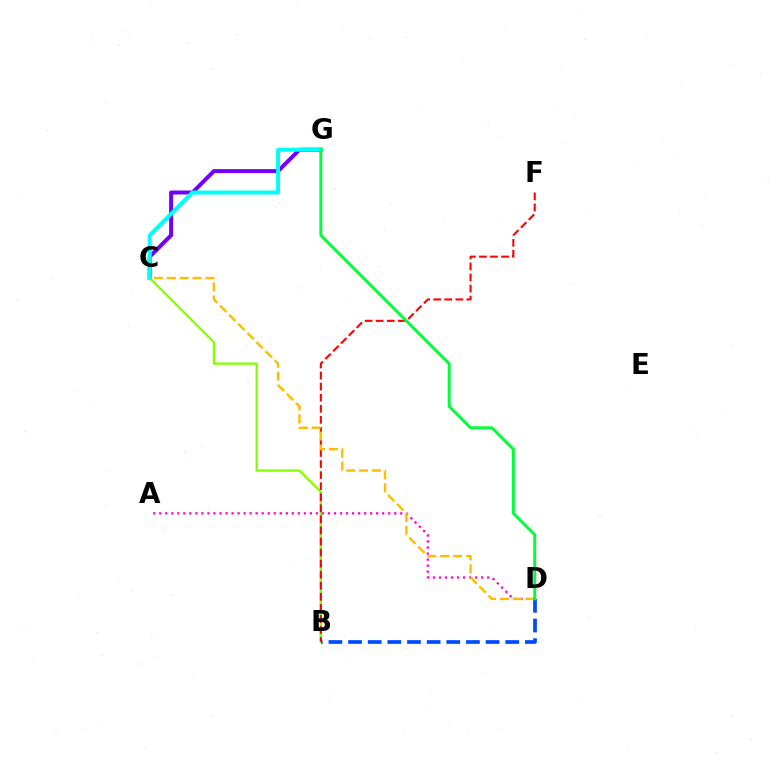{('C', 'G'): [{'color': '#7200ff', 'line_style': 'solid', 'thickness': 2.87}, {'color': '#00fff6', 'line_style': 'solid', 'thickness': 2.87}], ('B', 'C'): [{'color': '#84ff00', 'line_style': 'solid', 'thickness': 1.64}], ('A', 'D'): [{'color': '#ff00cf', 'line_style': 'dotted', 'thickness': 1.64}], ('B', 'F'): [{'color': '#ff0000', 'line_style': 'dashed', 'thickness': 1.5}], ('C', 'D'): [{'color': '#ffbd00', 'line_style': 'dashed', 'thickness': 1.75}], ('B', 'D'): [{'color': '#004bff', 'line_style': 'dashed', 'thickness': 2.67}], ('D', 'G'): [{'color': '#00ff39', 'line_style': 'solid', 'thickness': 2.11}]}